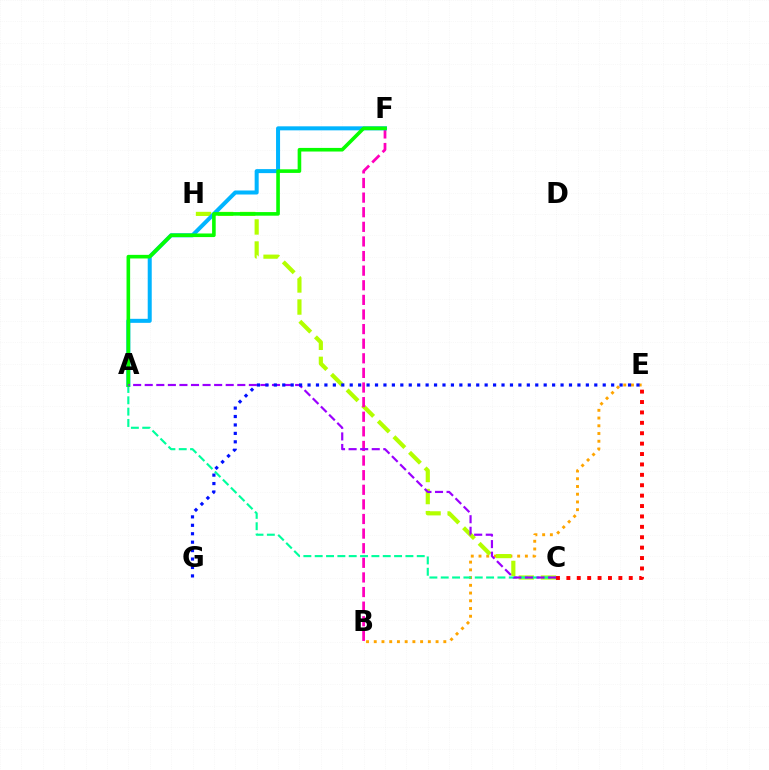{('B', 'E'): [{'color': '#ffa500', 'line_style': 'dotted', 'thickness': 2.1}], ('C', 'H'): [{'color': '#b3ff00', 'line_style': 'dashed', 'thickness': 3.0}], ('A', 'C'): [{'color': '#00ff9d', 'line_style': 'dashed', 'thickness': 1.54}, {'color': '#9b00ff', 'line_style': 'dashed', 'thickness': 1.57}], ('B', 'F'): [{'color': '#ff00bd', 'line_style': 'dashed', 'thickness': 1.98}], ('A', 'F'): [{'color': '#00b5ff', 'line_style': 'solid', 'thickness': 2.89}, {'color': '#08ff00', 'line_style': 'solid', 'thickness': 2.6}], ('C', 'E'): [{'color': '#ff0000', 'line_style': 'dotted', 'thickness': 2.83}], ('E', 'G'): [{'color': '#0010ff', 'line_style': 'dotted', 'thickness': 2.29}]}